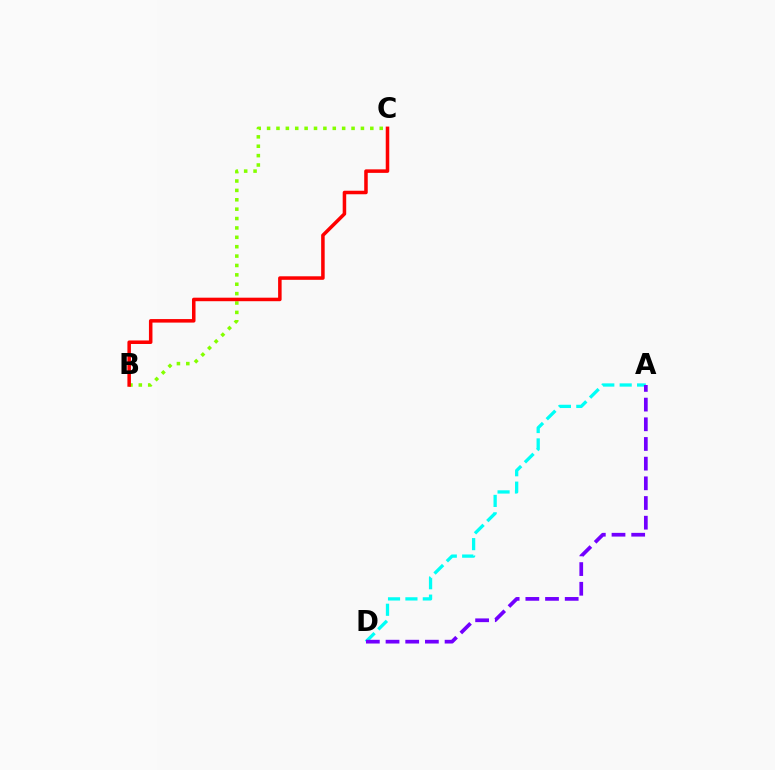{('A', 'D'): [{'color': '#00fff6', 'line_style': 'dashed', 'thickness': 2.36}, {'color': '#7200ff', 'line_style': 'dashed', 'thickness': 2.67}], ('B', 'C'): [{'color': '#84ff00', 'line_style': 'dotted', 'thickness': 2.55}, {'color': '#ff0000', 'line_style': 'solid', 'thickness': 2.54}]}